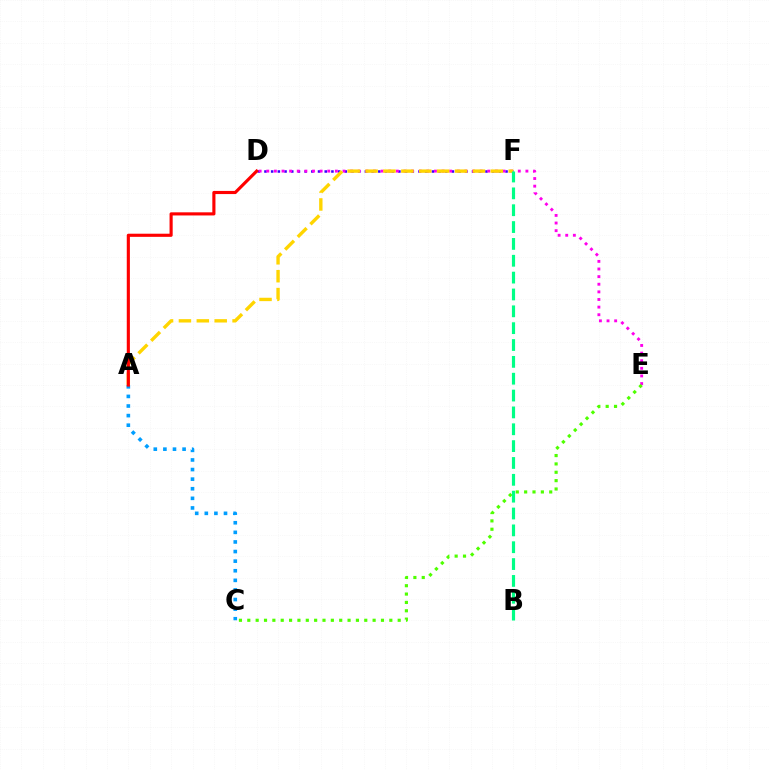{('D', 'F'): [{'color': '#3700ff', 'line_style': 'dotted', 'thickness': 1.82}], ('D', 'E'): [{'color': '#ff00ed', 'line_style': 'dotted', 'thickness': 2.07}], ('A', 'F'): [{'color': '#ffd500', 'line_style': 'dashed', 'thickness': 2.43}], ('A', 'C'): [{'color': '#009eff', 'line_style': 'dotted', 'thickness': 2.61}], ('C', 'E'): [{'color': '#4fff00', 'line_style': 'dotted', 'thickness': 2.27}], ('B', 'F'): [{'color': '#00ff86', 'line_style': 'dashed', 'thickness': 2.29}], ('A', 'D'): [{'color': '#ff0000', 'line_style': 'solid', 'thickness': 2.25}]}